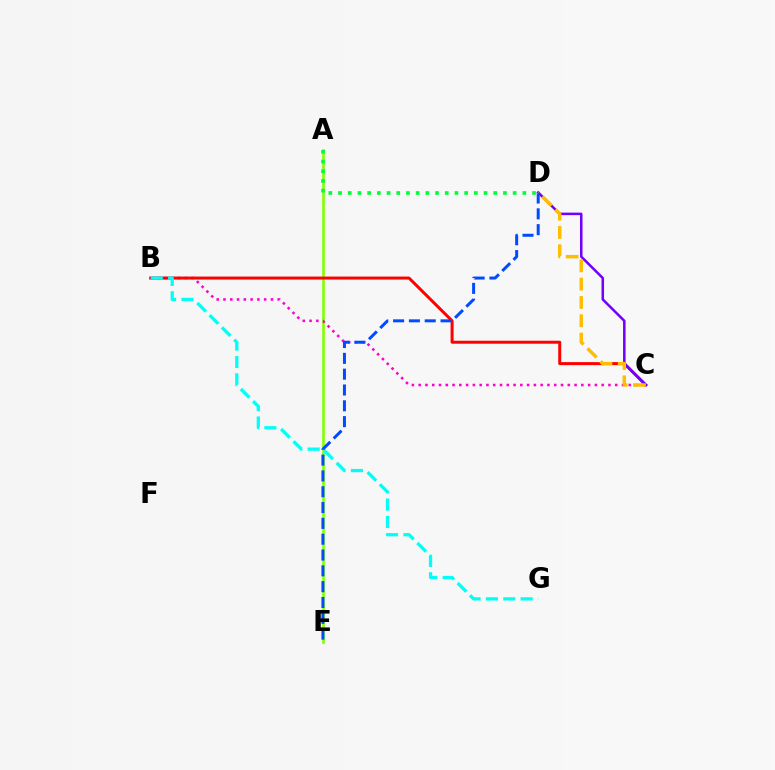{('A', 'E'): [{'color': '#84ff00', 'line_style': 'solid', 'thickness': 1.9}], ('B', 'C'): [{'color': '#ff00cf', 'line_style': 'dotted', 'thickness': 1.84}, {'color': '#ff0000', 'line_style': 'solid', 'thickness': 2.15}], ('C', 'D'): [{'color': '#7200ff', 'line_style': 'solid', 'thickness': 1.81}, {'color': '#ffbd00', 'line_style': 'dashed', 'thickness': 2.49}], ('D', 'E'): [{'color': '#004bff', 'line_style': 'dashed', 'thickness': 2.15}], ('A', 'D'): [{'color': '#00ff39', 'line_style': 'dotted', 'thickness': 2.64}], ('B', 'G'): [{'color': '#00fff6', 'line_style': 'dashed', 'thickness': 2.36}]}